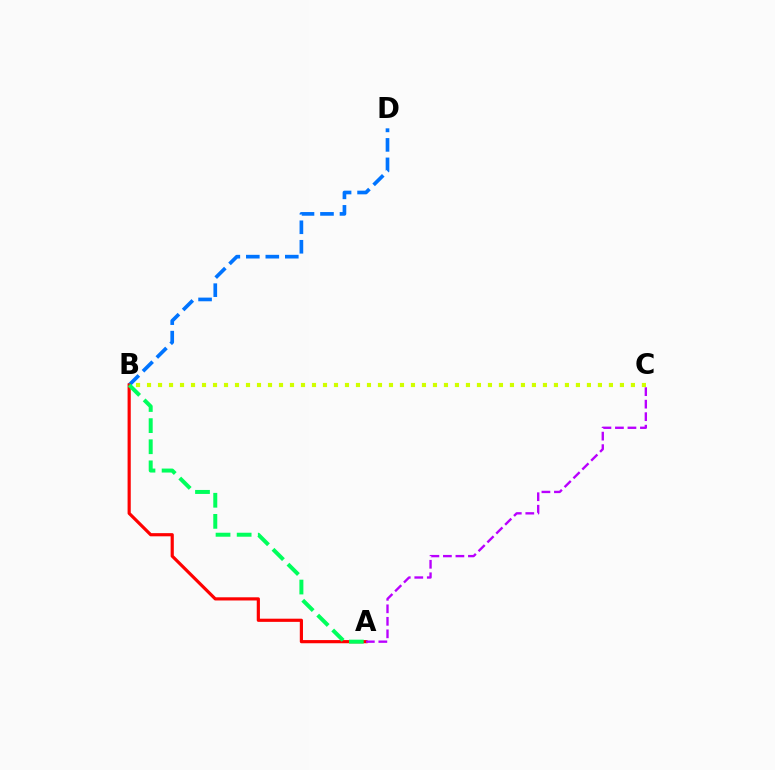{('B', 'D'): [{'color': '#0074ff', 'line_style': 'dashed', 'thickness': 2.65}], ('A', 'B'): [{'color': '#ff0000', 'line_style': 'solid', 'thickness': 2.29}, {'color': '#00ff5c', 'line_style': 'dashed', 'thickness': 2.87}], ('B', 'C'): [{'color': '#d1ff00', 'line_style': 'dotted', 'thickness': 2.99}], ('A', 'C'): [{'color': '#b900ff', 'line_style': 'dashed', 'thickness': 1.7}]}